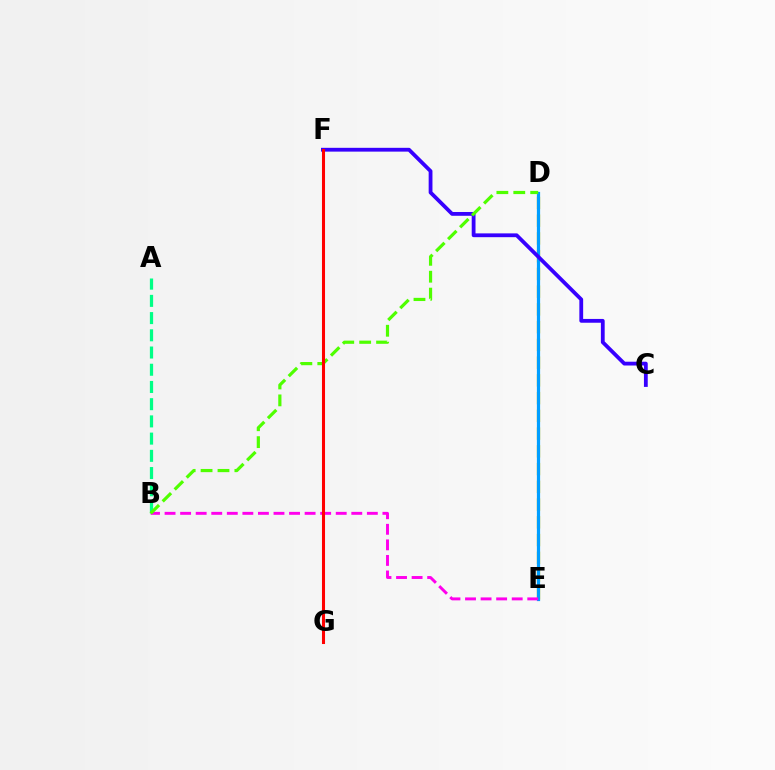{('D', 'E'): [{'color': '#ffd500', 'line_style': 'dashed', 'thickness': 2.41}, {'color': '#009eff', 'line_style': 'solid', 'thickness': 2.32}], ('A', 'B'): [{'color': '#00ff86', 'line_style': 'dashed', 'thickness': 2.34}], ('B', 'E'): [{'color': '#ff00ed', 'line_style': 'dashed', 'thickness': 2.11}], ('C', 'F'): [{'color': '#3700ff', 'line_style': 'solid', 'thickness': 2.74}], ('B', 'D'): [{'color': '#4fff00', 'line_style': 'dashed', 'thickness': 2.3}], ('F', 'G'): [{'color': '#ff0000', 'line_style': 'solid', 'thickness': 2.2}]}